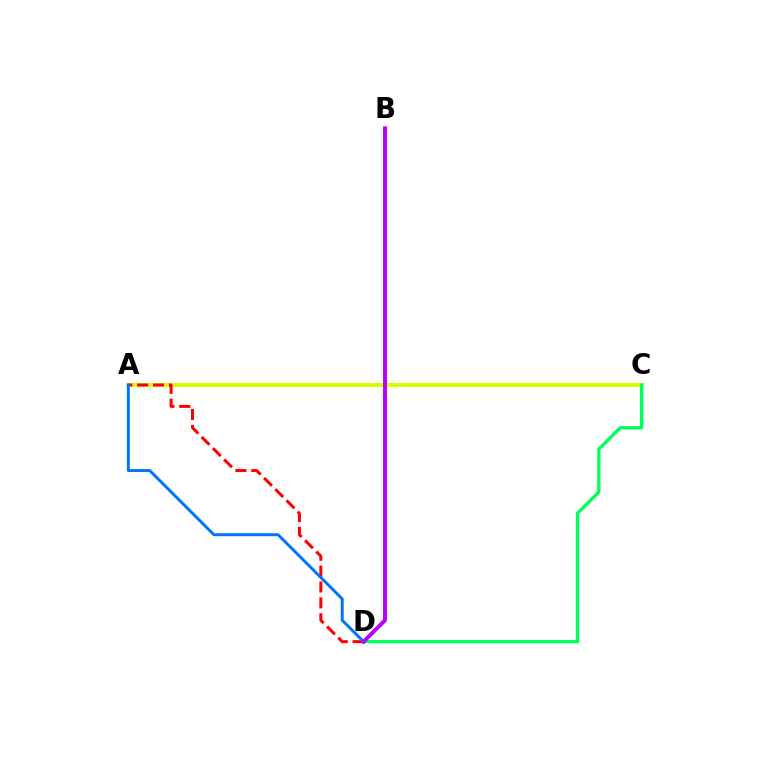{('A', 'C'): [{'color': '#d1ff00', 'line_style': 'solid', 'thickness': 2.83}], ('C', 'D'): [{'color': '#00ff5c', 'line_style': 'solid', 'thickness': 2.37}], ('A', 'D'): [{'color': '#ff0000', 'line_style': 'dashed', 'thickness': 2.16}, {'color': '#0074ff', 'line_style': 'solid', 'thickness': 2.13}], ('B', 'D'): [{'color': '#b900ff', 'line_style': 'solid', 'thickness': 2.82}]}